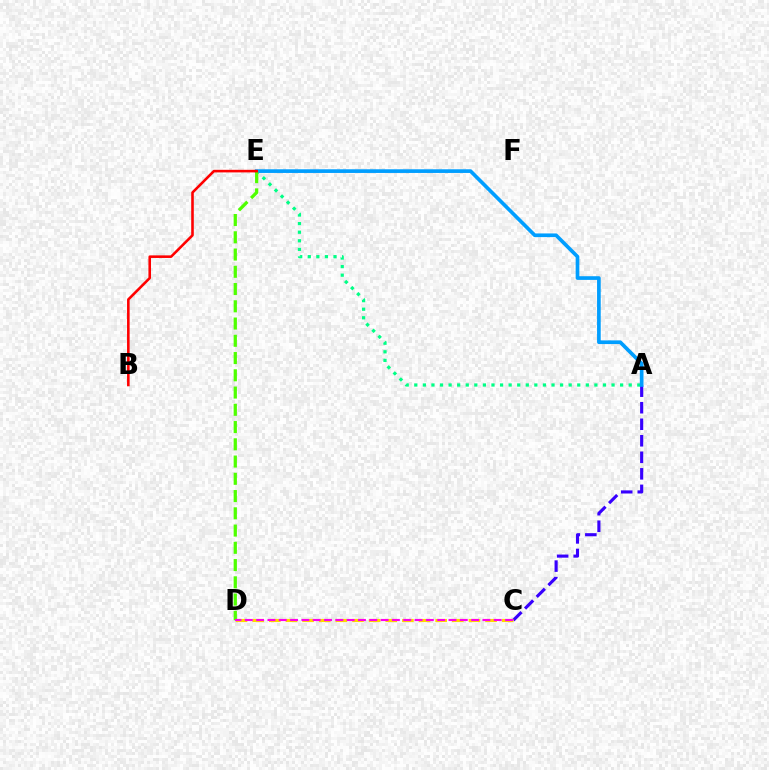{('A', 'E'): [{'color': '#00ff86', 'line_style': 'dotted', 'thickness': 2.33}, {'color': '#009eff', 'line_style': 'solid', 'thickness': 2.65}], ('A', 'C'): [{'color': '#3700ff', 'line_style': 'dashed', 'thickness': 2.25}], ('C', 'D'): [{'color': '#ffd500', 'line_style': 'dashed', 'thickness': 2.26}, {'color': '#ff00ed', 'line_style': 'dashed', 'thickness': 1.54}], ('D', 'E'): [{'color': '#4fff00', 'line_style': 'dashed', 'thickness': 2.34}], ('B', 'E'): [{'color': '#ff0000', 'line_style': 'solid', 'thickness': 1.86}]}